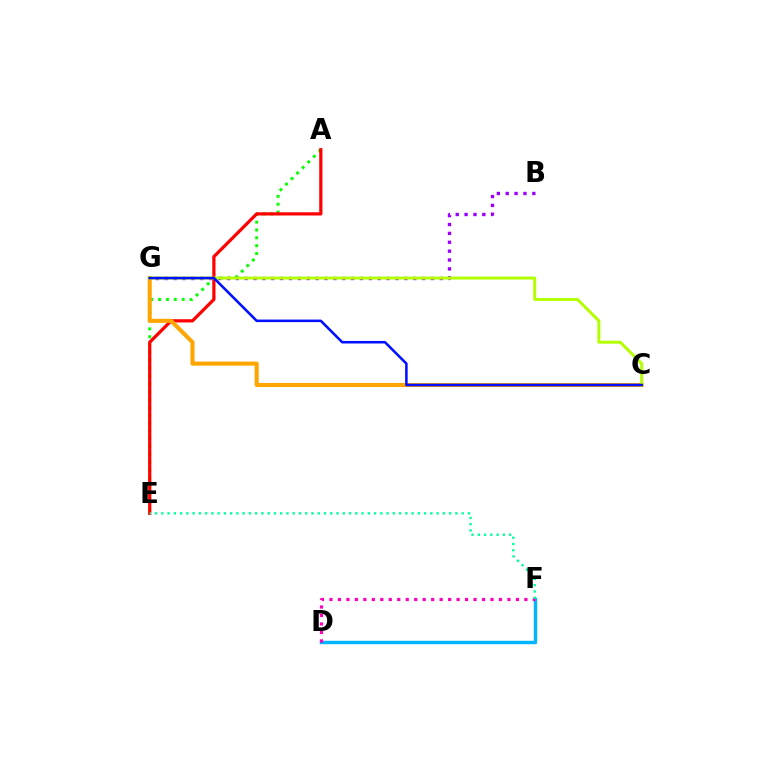{('A', 'E'): [{'color': '#08ff00', 'line_style': 'dotted', 'thickness': 2.14}, {'color': '#ff0000', 'line_style': 'solid', 'thickness': 2.32}], ('C', 'G'): [{'color': '#ffa500', 'line_style': 'solid', 'thickness': 2.92}, {'color': '#b3ff00', 'line_style': 'solid', 'thickness': 2.14}, {'color': '#0010ff', 'line_style': 'solid', 'thickness': 1.83}], ('D', 'F'): [{'color': '#00b5ff', 'line_style': 'solid', 'thickness': 2.46}, {'color': '#ff00bd', 'line_style': 'dotted', 'thickness': 2.3}], ('B', 'G'): [{'color': '#9b00ff', 'line_style': 'dotted', 'thickness': 2.41}], ('E', 'F'): [{'color': '#00ff9d', 'line_style': 'dotted', 'thickness': 1.7}]}